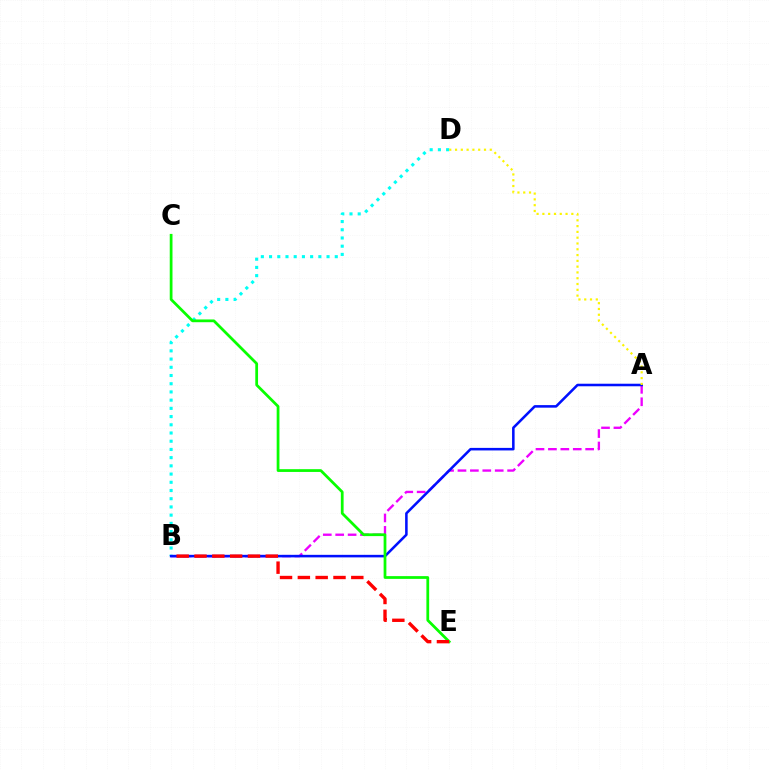{('A', 'B'): [{'color': '#ee00ff', 'line_style': 'dashed', 'thickness': 1.69}, {'color': '#0010ff', 'line_style': 'solid', 'thickness': 1.84}], ('B', 'D'): [{'color': '#00fff6', 'line_style': 'dotted', 'thickness': 2.23}], ('C', 'E'): [{'color': '#08ff00', 'line_style': 'solid', 'thickness': 1.98}], ('A', 'D'): [{'color': '#fcf500', 'line_style': 'dotted', 'thickness': 1.57}], ('B', 'E'): [{'color': '#ff0000', 'line_style': 'dashed', 'thickness': 2.42}]}